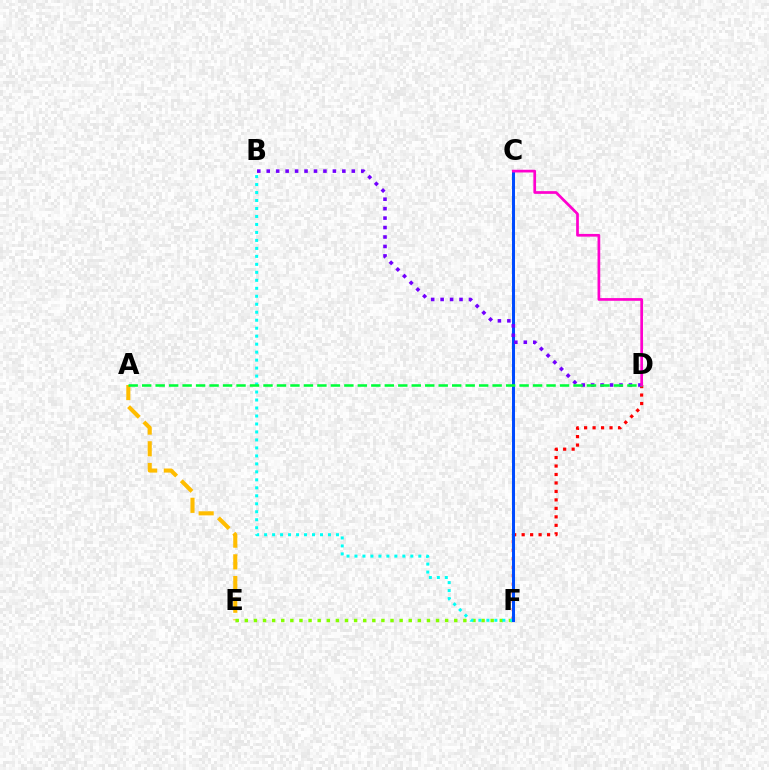{('A', 'E'): [{'color': '#ffbd00', 'line_style': 'dashed', 'thickness': 2.95}], ('E', 'F'): [{'color': '#84ff00', 'line_style': 'dotted', 'thickness': 2.47}], ('D', 'F'): [{'color': '#ff0000', 'line_style': 'dotted', 'thickness': 2.3}], ('B', 'F'): [{'color': '#00fff6', 'line_style': 'dotted', 'thickness': 2.17}], ('C', 'F'): [{'color': '#004bff', 'line_style': 'solid', 'thickness': 2.18}], ('B', 'D'): [{'color': '#7200ff', 'line_style': 'dotted', 'thickness': 2.57}], ('A', 'D'): [{'color': '#00ff39', 'line_style': 'dashed', 'thickness': 1.83}], ('C', 'D'): [{'color': '#ff00cf', 'line_style': 'solid', 'thickness': 1.95}]}